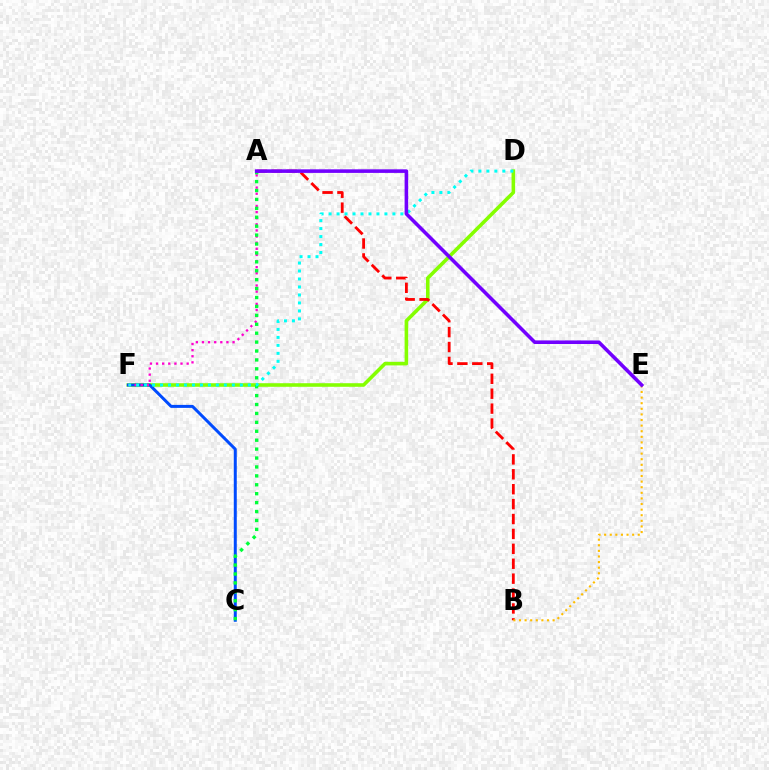{('D', 'F'): [{'color': '#84ff00', 'line_style': 'solid', 'thickness': 2.58}, {'color': '#00fff6', 'line_style': 'dotted', 'thickness': 2.17}], ('C', 'F'): [{'color': '#004bff', 'line_style': 'solid', 'thickness': 2.16}], ('A', 'F'): [{'color': '#ff00cf', 'line_style': 'dotted', 'thickness': 1.66}], ('A', 'B'): [{'color': '#ff0000', 'line_style': 'dashed', 'thickness': 2.03}], ('A', 'C'): [{'color': '#00ff39', 'line_style': 'dotted', 'thickness': 2.42}], ('B', 'E'): [{'color': '#ffbd00', 'line_style': 'dotted', 'thickness': 1.52}], ('A', 'E'): [{'color': '#7200ff', 'line_style': 'solid', 'thickness': 2.57}]}